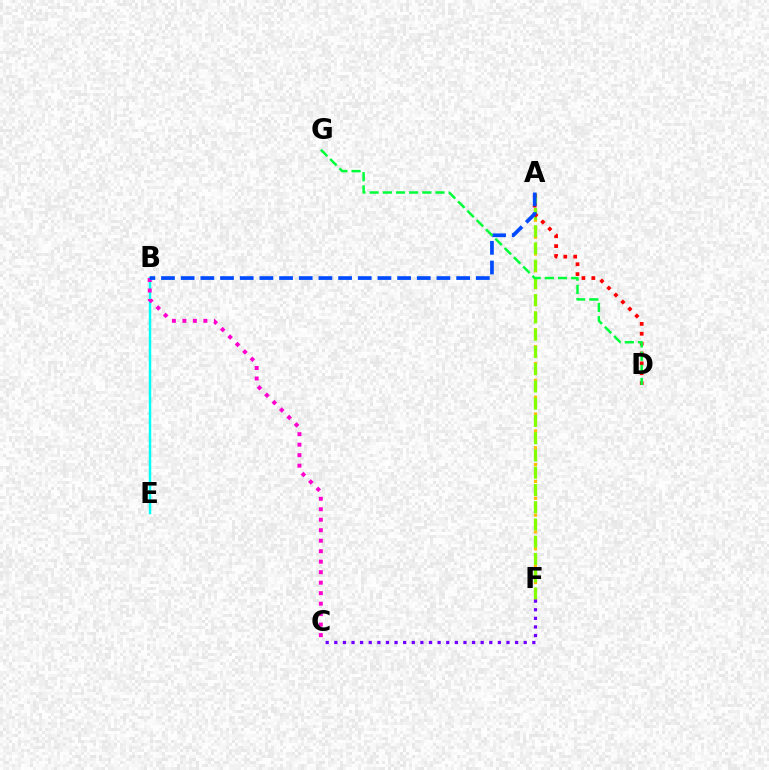{('A', 'F'): [{'color': '#ffbd00', 'line_style': 'dotted', 'thickness': 2.29}, {'color': '#84ff00', 'line_style': 'dashed', 'thickness': 2.34}], ('B', 'E'): [{'color': '#00fff6', 'line_style': 'solid', 'thickness': 1.77}], ('C', 'F'): [{'color': '#7200ff', 'line_style': 'dotted', 'thickness': 2.34}], ('B', 'C'): [{'color': '#ff00cf', 'line_style': 'dotted', 'thickness': 2.85}], ('A', 'D'): [{'color': '#ff0000', 'line_style': 'dotted', 'thickness': 2.68}], ('A', 'B'): [{'color': '#004bff', 'line_style': 'dashed', 'thickness': 2.67}], ('D', 'G'): [{'color': '#00ff39', 'line_style': 'dashed', 'thickness': 1.79}]}